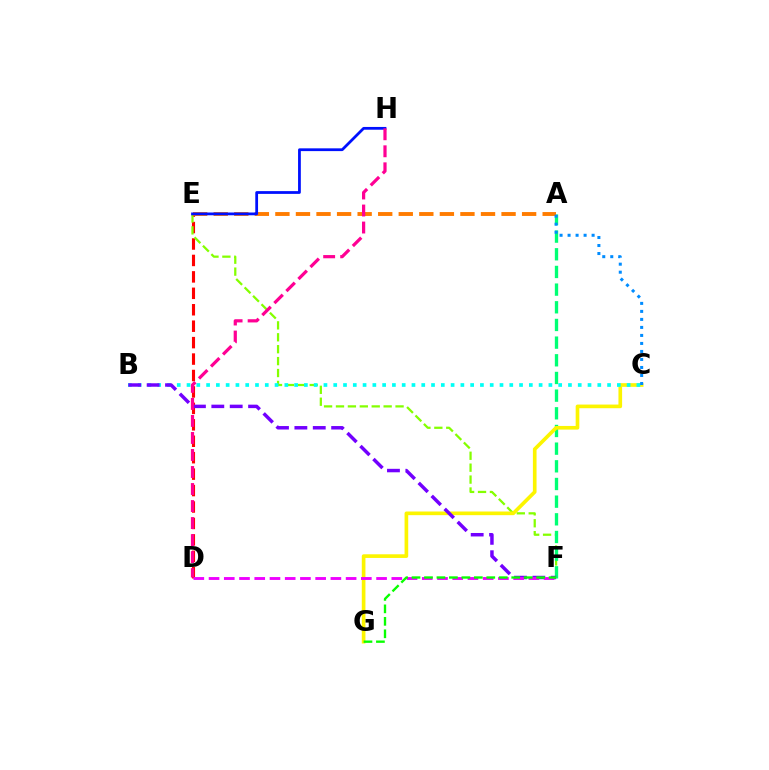{('D', 'E'): [{'color': '#ff0000', 'line_style': 'dashed', 'thickness': 2.23}], ('E', 'F'): [{'color': '#84ff00', 'line_style': 'dashed', 'thickness': 1.62}], ('A', 'F'): [{'color': '#00ff74', 'line_style': 'dashed', 'thickness': 2.4}], ('A', 'E'): [{'color': '#ff7c00', 'line_style': 'dashed', 'thickness': 2.79}], ('C', 'G'): [{'color': '#fcf500', 'line_style': 'solid', 'thickness': 2.63}], ('E', 'H'): [{'color': '#0010ff', 'line_style': 'solid', 'thickness': 1.99}], ('B', 'C'): [{'color': '#00fff6', 'line_style': 'dotted', 'thickness': 2.66}], ('B', 'F'): [{'color': '#7200ff', 'line_style': 'dashed', 'thickness': 2.5}], ('A', 'C'): [{'color': '#008cff', 'line_style': 'dotted', 'thickness': 2.18}], ('D', 'F'): [{'color': '#ee00ff', 'line_style': 'dashed', 'thickness': 2.07}], ('F', 'G'): [{'color': '#08ff00', 'line_style': 'dashed', 'thickness': 1.69}], ('D', 'H'): [{'color': '#ff0094', 'line_style': 'dashed', 'thickness': 2.31}]}